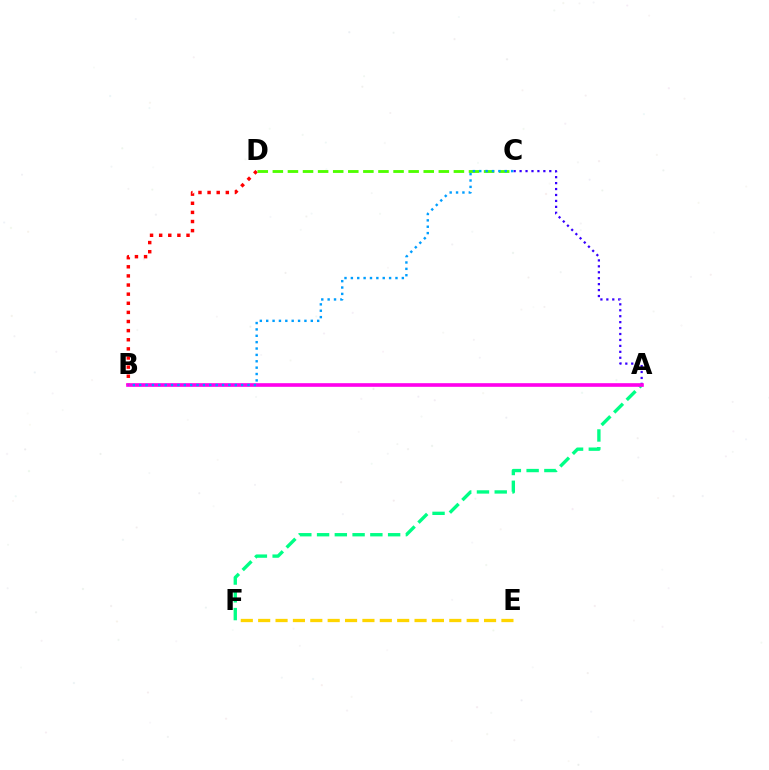{('A', 'F'): [{'color': '#00ff86', 'line_style': 'dashed', 'thickness': 2.41}], ('E', 'F'): [{'color': '#ffd500', 'line_style': 'dashed', 'thickness': 2.36}], ('B', 'D'): [{'color': '#ff0000', 'line_style': 'dotted', 'thickness': 2.48}], ('A', 'C'): [{'color': '#3700ff', 'line_style': 'dotted', 'thickness': 1.61}], ('C', 'D'): [{'color': '#4fff00', 'line_style': 'dashed', 'thickness': 2.05}], ('A', 'B'): [{'color': '#ff00ed', 'line_style': 'solid', 'thickness': 2.62}], ('B', 'C'): [{'color': '#009eff', 'line_style': 'dotted', 'thickness': 1.73}]}